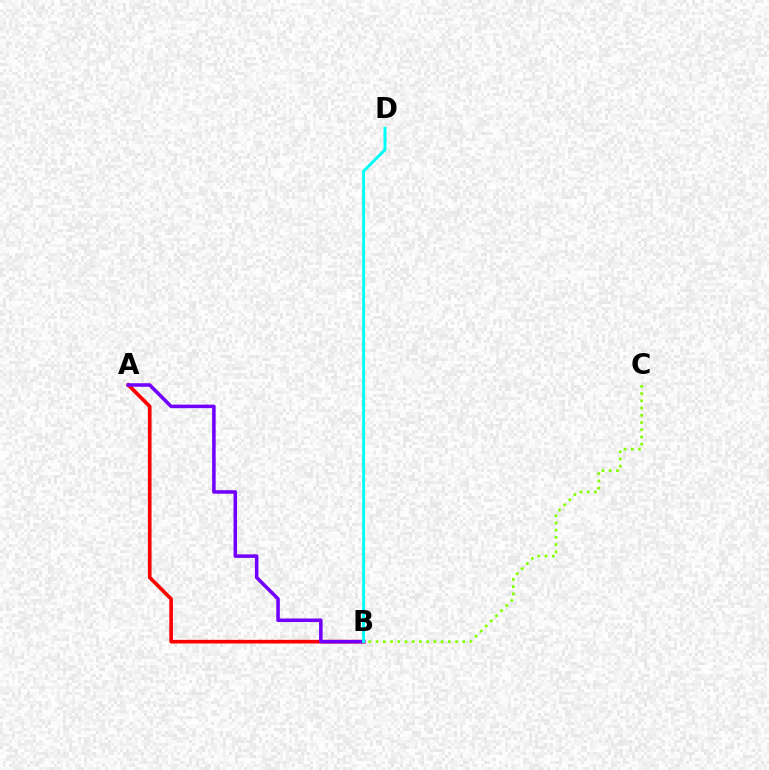{('B', 'C'): [{'color': '#84ff00', 'line_style': 'dotted', 'thickness': 1.96}], ('A', 'B'): [{'color': '#ff0000', 'line_style': 'solid', 'thickness': 2.64}, {'color': '#7200ff', 'line_style': 'solid', 'thickness': 2.55}], ('B', 'D'): [{'color': '#00fff6', 'line_style': 'solid', 'thickness': 2.13}]}